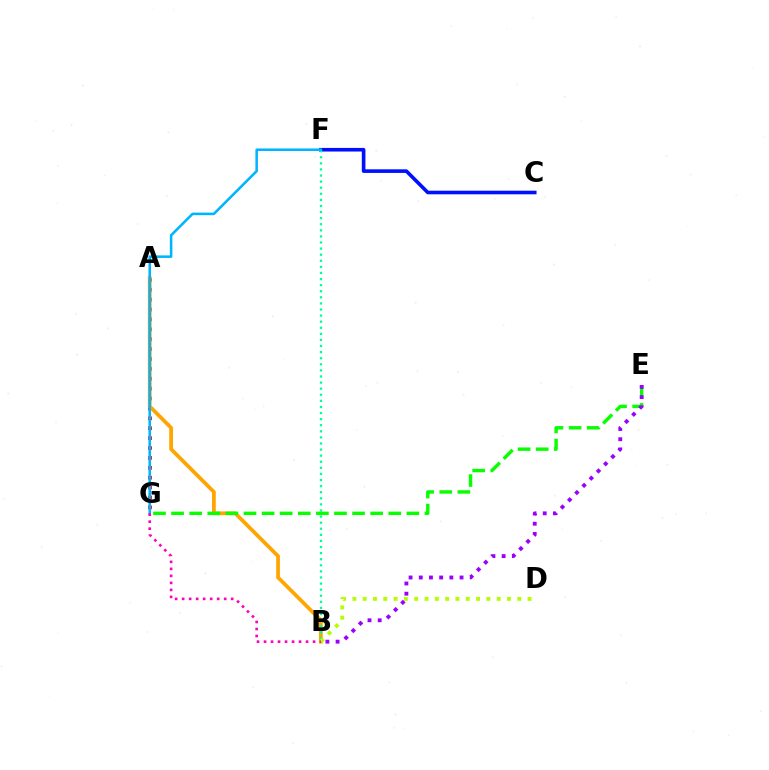{('C', 'F'): [{'color': '#0010ff', 'line_style': 'solid', 'thickness': 2.6}], ('A', 'G'): [{'color': '#ff0000', 'line_style': 'dotted', 'thickness': 2.69}], ('A', 'B'): [{'color': '#ffa500', 'line_style': 'solid', 'thickness': 2.7}], ('B', 'F'): [{'color': '#00ff9d', 'line_style': 'dotted', 'thickness': 1.65}], ('B', 'D'): [{'color': '#b3ff00', 'line_style': 'dotted', 'thickness': 2.8}], ('E', 'G'): [{'color': '#08ff00', 'line_style': 'dashed', 'thickness': 2.46}], ('B', 'E'): [{'color': '#9b00ff', 'line_style': 'dotted', 'thickness': 2.77}], ('F', 'G'): [{'color': '#00b5ff', 'line_style': 'solid', 'thickness': 1.84}], ('B', 'G'): [{'color': '#ff00bd', 'line_style': 'dotted', 'thickness': 1.9}]}